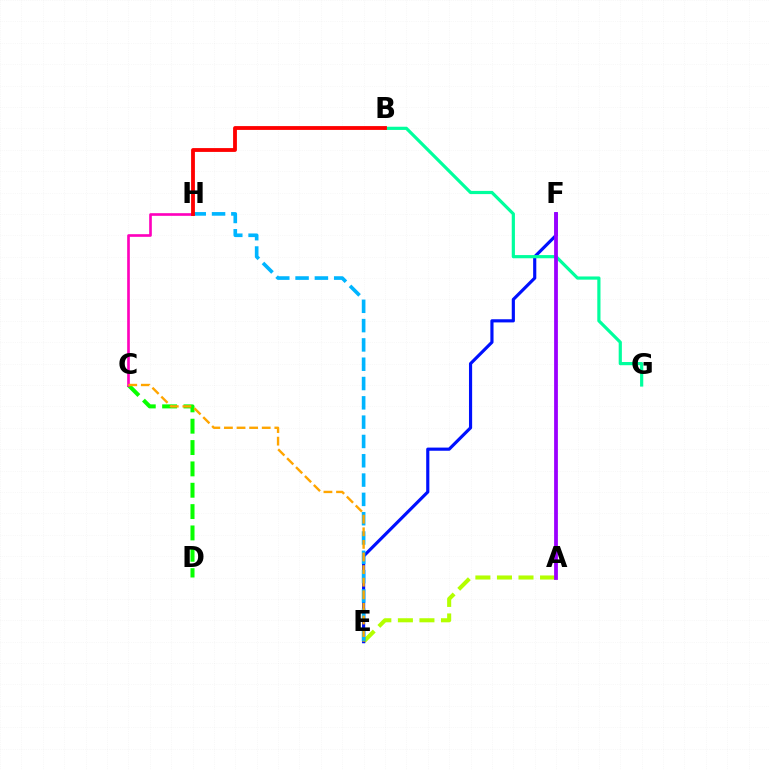{('A', 'E'): [{'color': '#b3ff00', 'line_style': 'dashed', 'thickness': 2.93}], ('E', 'F'): [{'color': '#0010ff', 'line_style': 'solid', 'thickness': 2.27}], ('B', 'G'): [{'color': '#00ff9d', 'line_style': 'solid', 'thickness': 2.3}], ('E', 'H'): [{'color': '#00b5ff', 'line_style': 'dashed', 'thickness': 2.62}], ('C', 'D'): [{'color': '#08ff00', 'line_style': 'dashed', 'thickness': 2.9}], ('C', 'H'): [{'color': '#ff00bd', 'line_style': 'solid', 'thickness': 1.91}], ('A', 'F'): [{'color': '#9b00ff', 'line_style': 'solid', 'thickness': 2.72}], ('B', 'H'): [{'color': '#ff0000', 'line_style': 'solid', 'thickness': 2.75}], ('C', 'E'): [{'color': '#ffa500', 'line_style': 'dashed', 'thickness': 1.71}]}